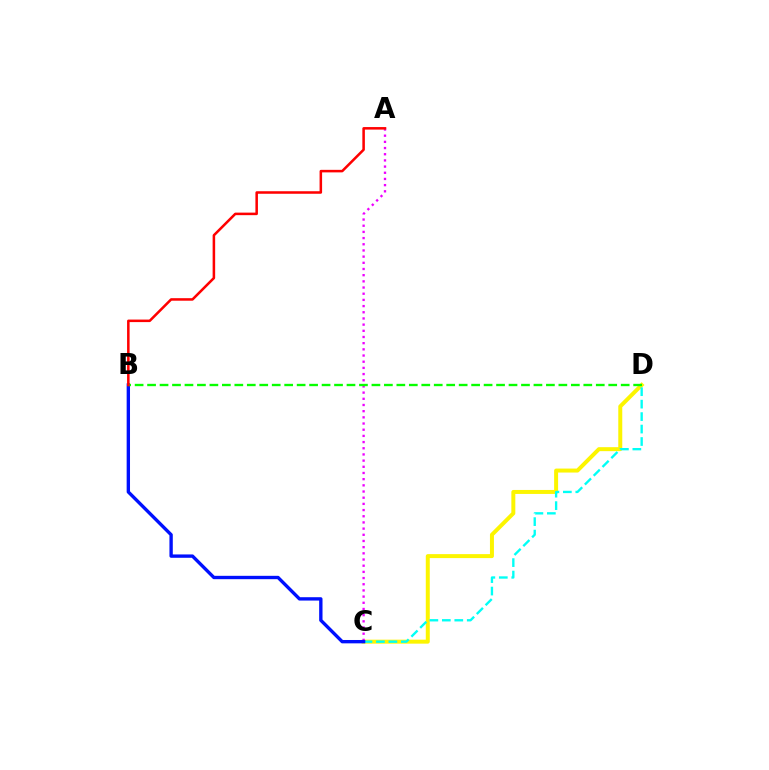{('C', 'D'): [{'color': '#fcf500', 'line_style': 'solid', 'thickness': 2.86}, {'color': '#00fff6', 'line_style': 'dashed', 'thickness': 1.69}], ('A', 'C'): [{'color': '#ee00ff', 'line_style': 'dotted', 'thickness': 1.68}], ('B', 'C'): [{'color': '#0010ff', 'line_style': 'solid', 'thickness': 2.42}], ('B', 'D'): [{'color': '#08ff00', 'line_style': 'dashed', 'thickness': 1.69}], ('A', 'B'): [{'color': '#ff0000', 'line_style': 'solid', 'thickness': 1.82}]}